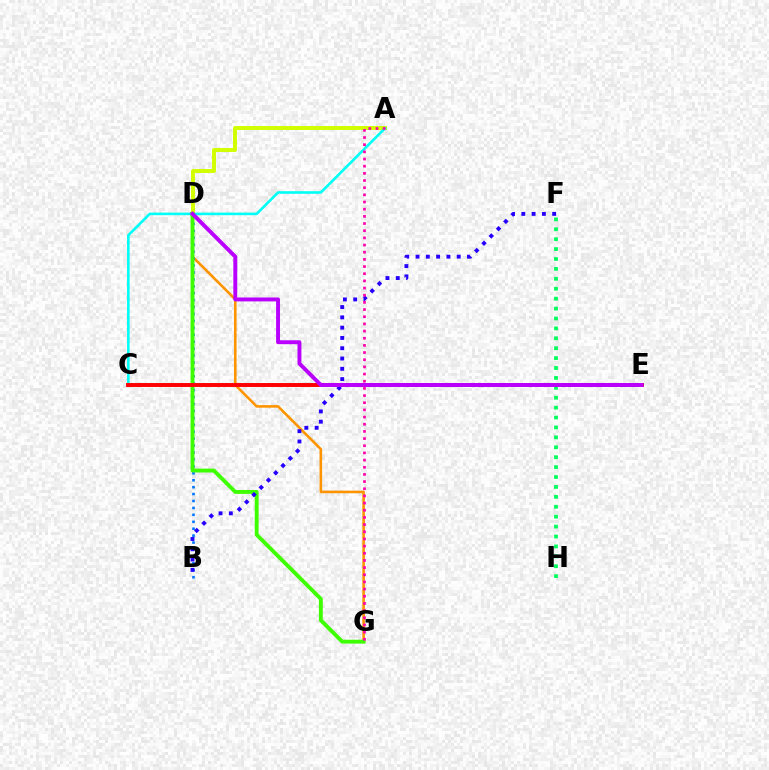{('F', 'H'): [{'color': '#00ff5c', 'line_style': 'dotted', 'thickness': 2.69}], ('D', 'G'): [{'color': '#ff9400', 'line_style': 'solid', 'thickness': 1.87}, {'color': '#3dff00', 'line_style': 'solid', 'thickness': 2.79}], ('A', 'D'): [{'color': '#d1ff00', 'line_style': 'solid', 'thickness': 2.84}], ('A', 'C'): [{'color': '#00fff6', 'line_style': 'solid', 'thickness': 1.88}], ('B', 'D'): [{'color': '#0074ff', 'line_style': 'dotted', 'thickness': 1.88}], ('B', 'F'): [{'color': '#2500ff', 'line_style': 'dotted', 'thickness': 2.8}], ('C', 'E'): [{'color': '#ff0000', 'line_style': 'solid', 'thickness': 2.83}], ('A', 'G'): [{'color': '#ff00ac', 'line_style': 'dotted', 'thickness': 1.95}], ('D', 'E'): [{'color': '#b900ff', 'line_style': 'solid', 'thickness': 2.82}]}